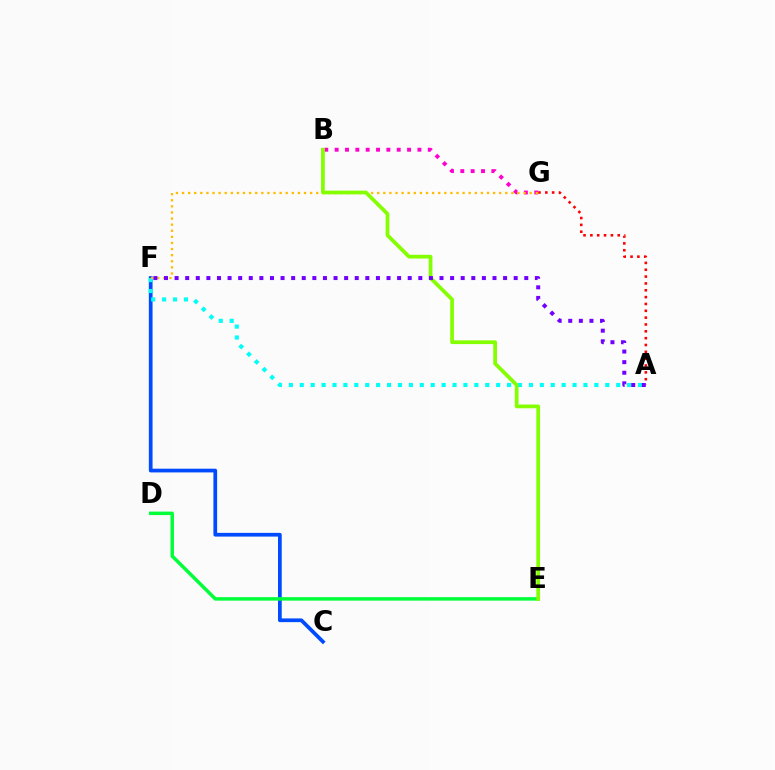{('C', 'F'): [{'color': '#004bff', 'line_style': 'solid', 'thickness': 2.68}], ('D', 'E'): [{'color': '#00ff39', 'line_style': 'solid', 'thickness': 2.5}], ('A', 'F'): [{'color': '#00fff6', 'line_style': 'dotted', 'thickness': 2.96}, {'color': '#7200ff', 'line_style': 'dotted', 'thickness': 2.88}], ('B', 'G'): [{'color': '#ff00cf', 'line_style': 'dotted', 'thickness': 2.81}], ('A', 'G'): [{'color': '#ff0000', 'line_style': 'dotted', 'thickness': 1.86}], ('F', 'G'): [{'color': '#ffbd00', 'line_style': 'dotted', 'thickness': 1.66}], ('B', 'E'): [{'color': '#84ff00', 'line_style': 'solid', 'thickness': 2.68}]}